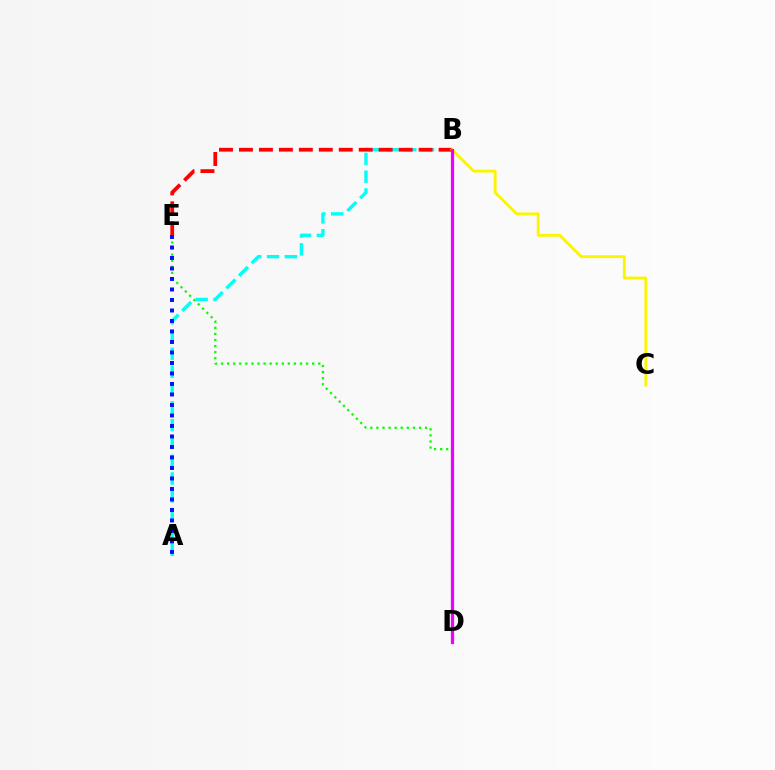{('A', 'B'): [{'color': '#00fff6', 'line_style': 'dashed', 'thickness': 2.42}], ('B', 'E'): [{'color': '#ff0000', 'line_style': 'dashed', 'thickness': 2.71}], ('B', 'C'): [{'color': '#fcf500', 'line_style': 'solid', 'thickness': 2.07}], ('D', 'E'): [{'color': '#08ff00', 'line_style': 'dotted', 'thickness': 1.65}], ('A', 'E'): [{'color': '#0010ff', 'line_style': 'dotted', 'thickness': 2.85}], ('B', 'D'): [{'color': '#ee00ff', 'line_style': 'solid', 'thickness': 2.32}]}